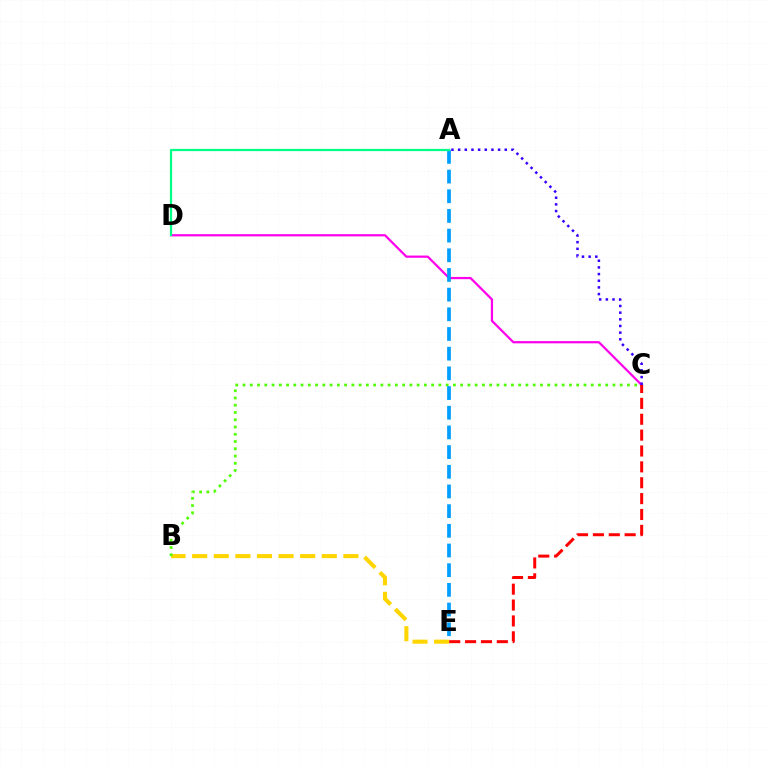{('B', 'E'): [{'color': '#ffd500', 'line_style': 'dashed', 'thickness': 2.93}], ('C', 'D'): [{'color': '#ff00ed', 'line_style': 'solid', 'thickness': 1.61}], ('B', 'C'): [{'color': '#4fff00', 'line_style': 'dotted', 'thickness': 1.97}], ('C', 'E'): [{'color': '#ff0000', 'line_style': 'dashed', 'thickness': 2.16}], ('A', 'E'): [{'color': '#009eff', 'line_style': 'dashed', 'thickness': 2.67}], ('A', 'D'): [{'color': '#00ff86', 'line_style': 'solid', 'thickness': 1.62}], ('A', 'C'): [{'color': '#3700ff', 'line_style': 'dotted', 'thickness': 1.81}]}